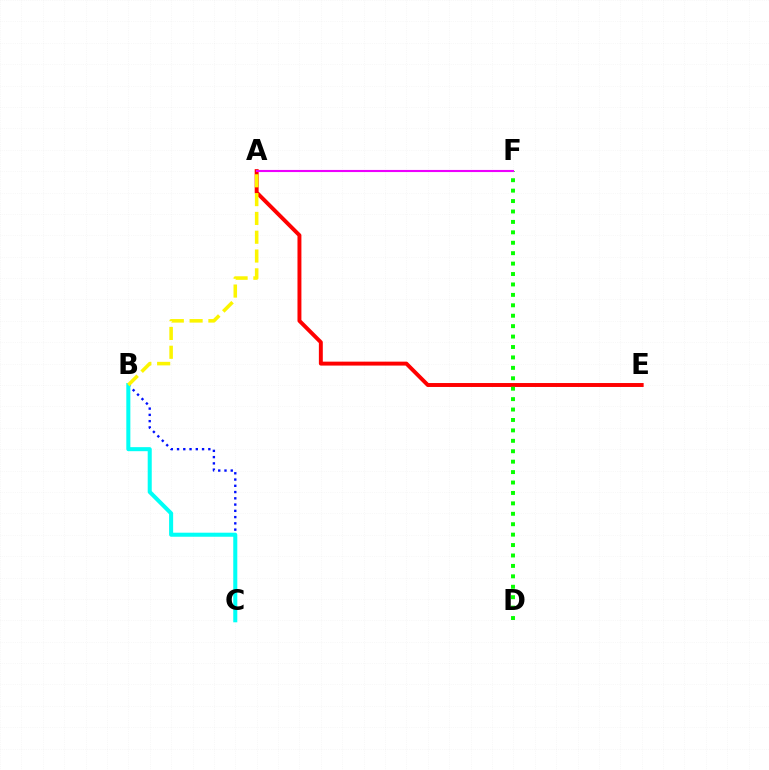{('B', 'C'): [{'color': '#0010ff', 'line_style': 'dotted', 'thickness': 1.7}, {'color': '#00fff6', 'line_style': 'solid', 'thickness': 2.91}], ('A', 'E'): [{'color': '#ff0000', 'line_style': 'solid', 'thickness': 2.83}], ('A', 'B'): [{'color': '#fcf500', 'line_style': 'dashed', 'thickness': 2.55}], ('D', 'F'): [{'color': '#08ff00', 'line_style': 'dotted', 'thickness': 2.83}], ('A', 'F'): [{'color': '#ee00ff', 'line_style': 'solid', 'thickness': 1.53}]}